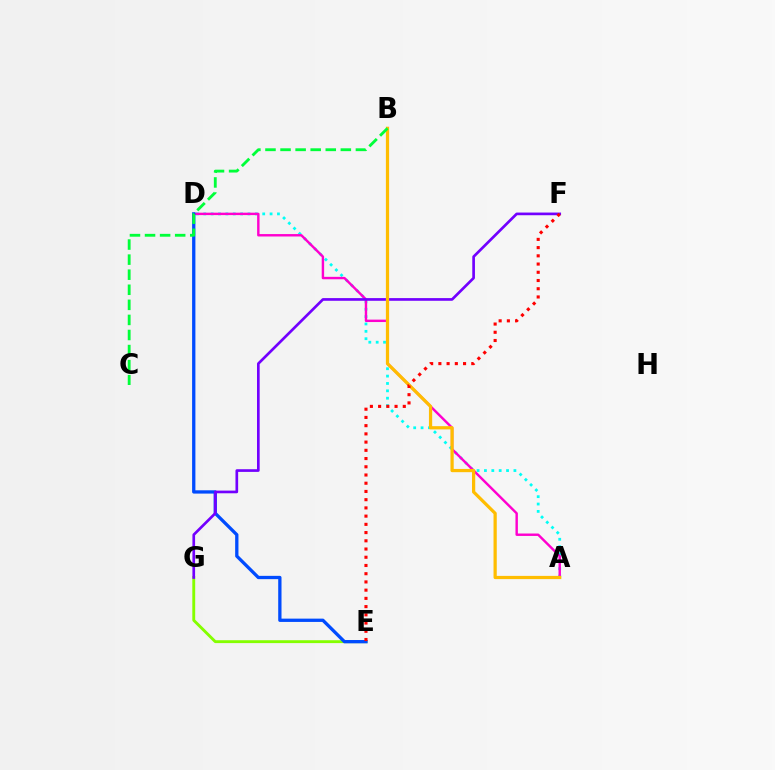{('A', 'D'): [{'color': '#00fff6', 'line_style': 'dotted', 'thickness': 2.0}, {'color': '#ff00cf', 'line_style': 'solid', 'thickness': 1.74}], ('E', 'G'): [{'color': '#84ff00', 'line_style': 'solid', 'thickness': 2.07}], ('D', 'E'): [{'color': '#004bff', 'line_style': 'solid', 'thickness': 2.37}], ('F', 'G'): [{'color': '#7200ff', 'line_style': 'solid', 'thickness': 1.93}], ('A', 'B'): [{'color': '#ffbd00', 'line_style': 'solid', 'thickness': 2.33}], ('E', 'F'): [{'color': '#ff0000', 'line_style': 'dotted', 'thickness': 2.23}], ('B', 'C'): [{'color': '#00ff39', 'line_style': 'dashed', 'thickness': 2.05}]}